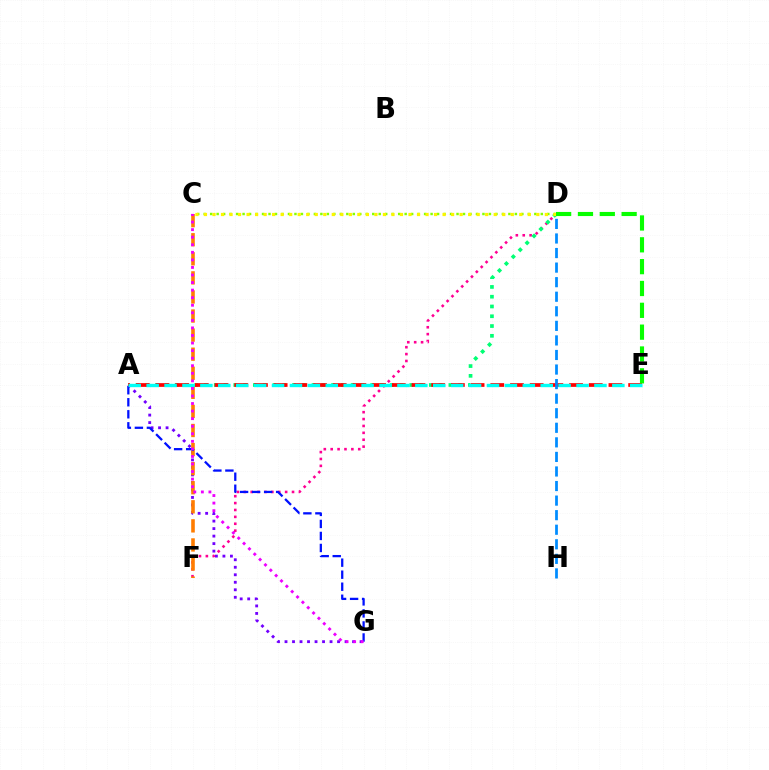{('D', 'F'): [{'color': '#ff0094', 'line_style': 'dotted', 'thickness': 1.87}], ('A', 'D'): [{'color': '#00ff74', 'line_style': 'dotted', 'thickness': 2.66}], ('A', 'G'): [{'color': '#7200ff', 'line_style': 'dotted', 'thickness': 2.04}, {'color': '#0010ff', 'line_style': 'dashed', 'thickness': 1.63}], ('C', 'F'): [{'color': '#ff7c00', 'line_style': 'dashed', 'thickness': 2.59}], ('A', 'E'): [{'color': '#ff0000', 'line_style': 'dashed', 'thickness': 2.68}, {'color': '#00fff6', 'line_style': 'dashed', 'thickness': 2.43}], ('C', 'D'): [{'color': '#84ff00', 'line_style': 'dotted', 'thickness': 1.76}, {'color': '#fcf500', 'line_style': 'dotted', 'thickness': 2.32}], ('D', 'H'): [{'color': '#008cff', 'line_style': 'dashed', 'thickness': 1.98}], ('C', 'G'): [{'color': '#ee00ff', 'line_style': 'dotted', 'thickness': 2.05}], ('D', 'E'): [{'color': '#08ff00', 'line_style': 'dashed', 'thickness': 2.97}]}